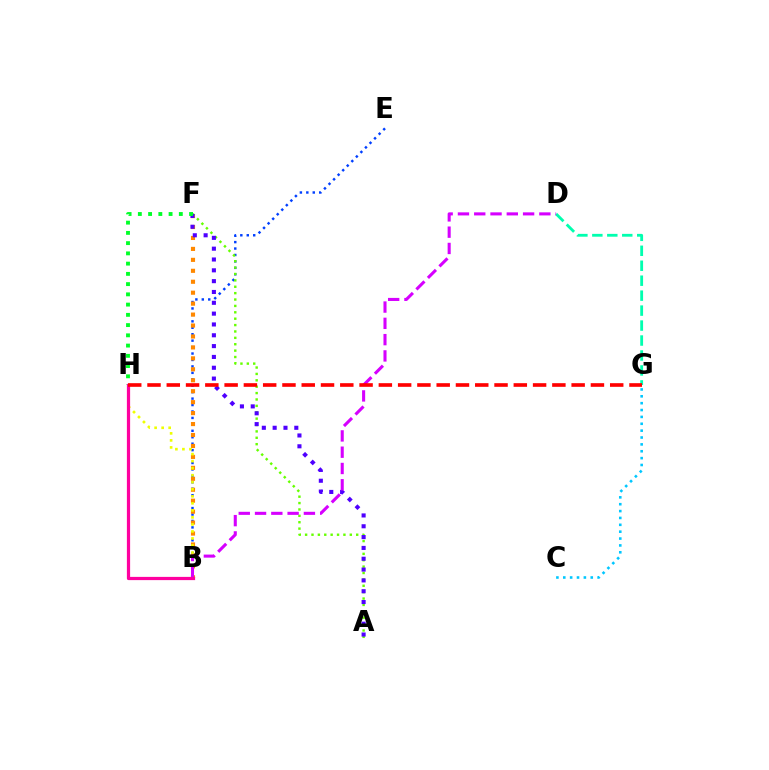{('B', 'E'): [{'color': '#003fff', 'line_style': 'dotted', 'thickness': 1.75}], ('B', 'F'): [{'color': '#ff8800', 'line_style': 'dotted', 'thickness': 2.97}], ('A', 'F'): [{'color': '#66ff00', 'line_style': 'dotted', 'thickness': 1.73}, {'color': '#4f00ff', 'line_style': 'dotted', 'thickness': 2.94}], ('B', 'H'): [{'color': '#eeff00', 'line_style': 'dotted', 'thickness': 1.91}, {'color': '#ff00a0', 'line_style': 'solid', 'thickness': 2.32}], ('F', 'H'): [{'color': '#00ff27', 'line_style': 'dotted', 'thickness': 2.78}], ('D', 'G'): [{'color': '#00ffaf', 'line_style': 'dashed', 'thickness': 2.03}], ('B', 'D'): [{'color': '#d600ff', 'line_style': 'dashed', 'thickness': 2.21}], ('G', 'H'): [{'color': '#ff0000', 'line_style': 'dashed', 'thickness': 2.62}], ('C', 'G'): [{'color': '#00c7ff', 'line_style': 'dotted', 'thickness': 1.87}]}